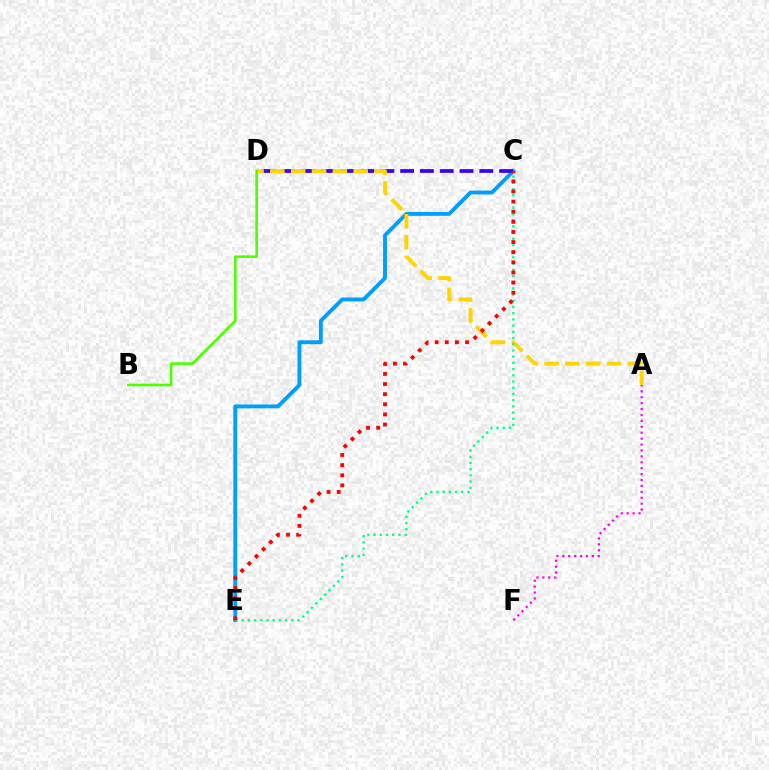{('C', 'E'): [{'color': '#009eff', 'line_style': 'solid', 'thickness': 2.79}, {'color': '#00ff86', 'line_style': 'dotted', 'thickness': 1.69}, {'color': '#ff0000', 'line_style': 'dotted', 'thickness': 2.75}], ('C', 'D'): [{'color': '#3700ff', 'line_style': 'dashed', 'thickness': 2.69}], ('A', 'D'): [{'color': '#ffd500', 'line_style': 'dashed', 'thickness': 2.83}], ('B', 'D'): [{'color': '#4fff00', 'line_style': 'solid', 'thickness': 1.86}], ('A', 'F'): [{'color': '#ff00ed', 'line_style': 'dotted', 'thickness': 1.61}]}